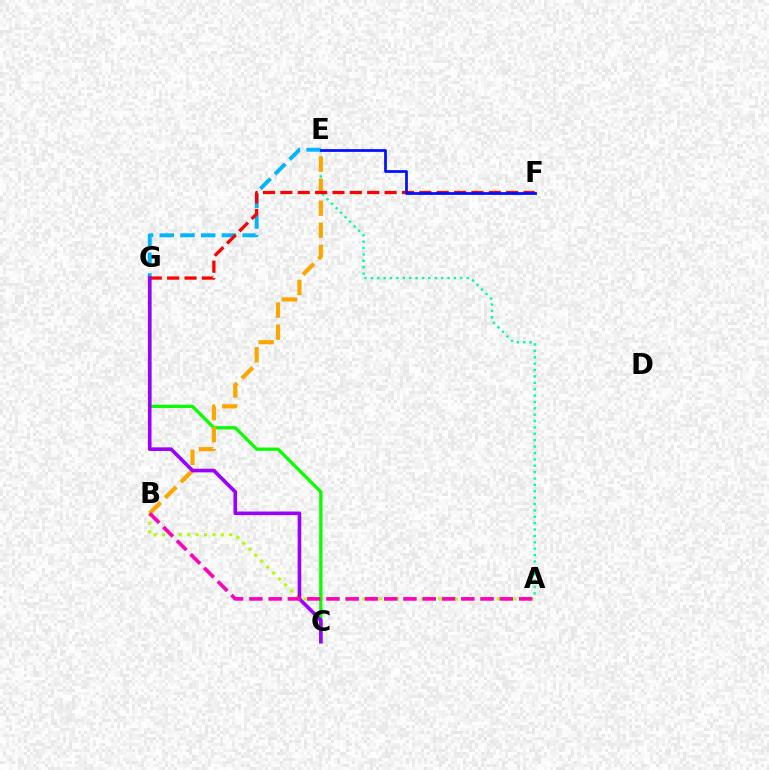{('A', 'B'): [{'color': '#b3ff00', 'line_style': 'dotted', 'thickness': 2.28}, {'color': '#ff00bd', 'line_style': 'dashed', 'thickness': 2.62}], ('A', 'E'): [{'color': '#00ff9d', 'line_style': 'dotted', 'thickness': 1.73}], ('C', 'G'): [{'color': '#08ff00', 'line_style': 'solid', 'thickness': 2.35}, {'color': '#9b00ff', 'line_style': 'solid', 'thickness': 2.61}], ('E', 'G'): [{'color': '#00b5ff', 'line_style': 'dashed', 'thickness': 2.82}], ('B', 'E'): [{'color': '#ffa500', 'line_style': 'dashed', 'thickness': 2.99}], ('F', 'G'): [{'color': '#ff0000', 'line_style': 'dashed', 'thickness': 2.36}], ('E', 'F'): [{'color': '#0010ff', 'line_style': 'solid', 'thickness': 1.98}]}